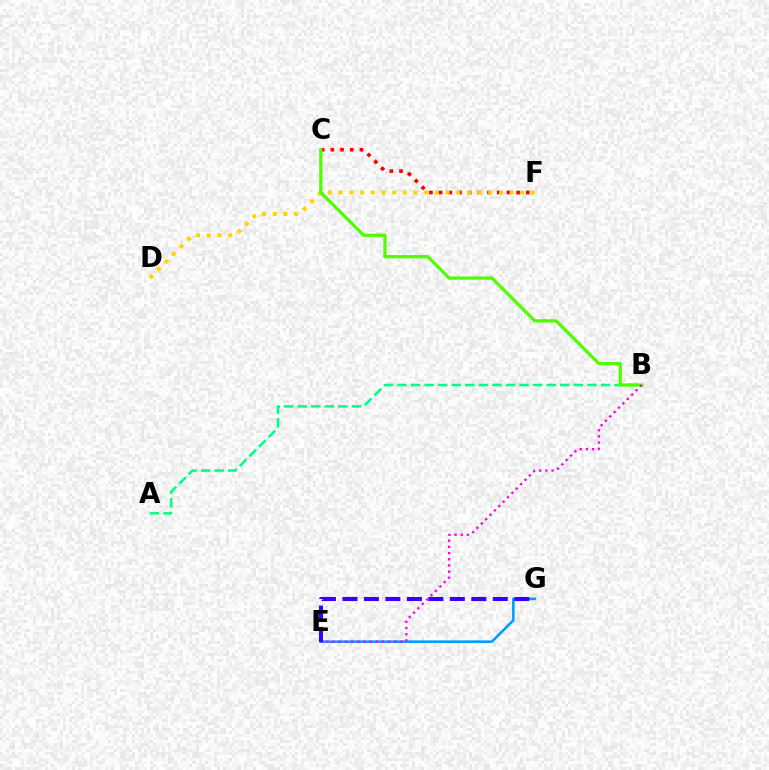{('C', 'F'): [{'color': '#ff0000', 'line_style': 'dotted', 'thickness': 2.63}], ('A', 'B'): [{'color': '#00ff86', 'line_style': 'dashed', 'thickness': 1.84}], ('E', 'G'): [{'color': '#009eff', 'line_style': 'solid', 'thickness': 1.86}, {'color': '#3700ff', 'line_style': 'dashed', 'thickness': 2.92}], ('D', 'F'): [{'color': '#ffd500', 'line_style': 'dotted', 'thickness': 2.9}], ('B', 'C'): [{'color': '#4fff00', 'line_style': 'solid', 'thickness': 2.35}], ('B', 'E'): [{'color': '#ff00ed', 'line_style': 'dotted', 'thickness': 1.68}]}